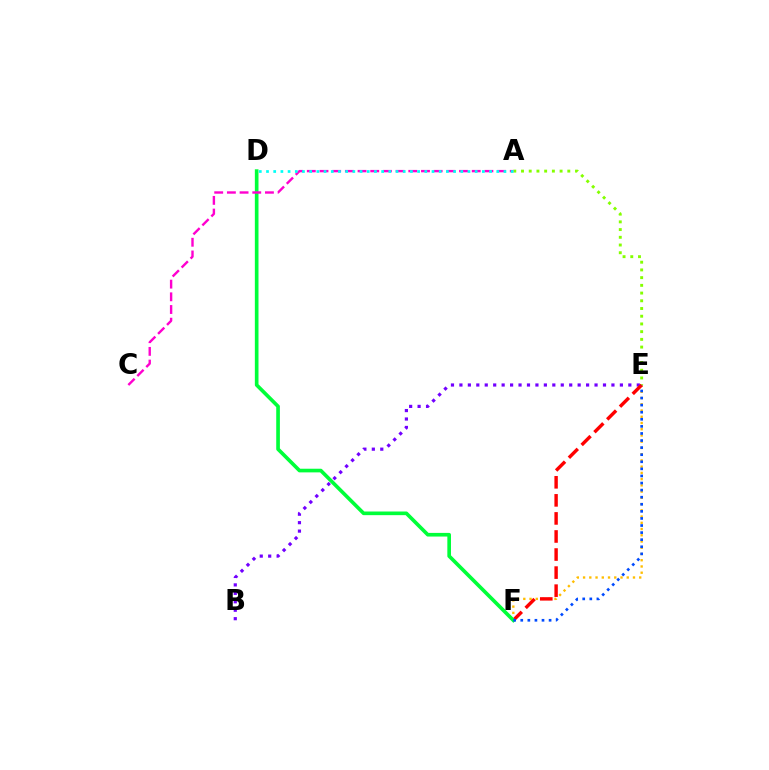{('E', 'F'): [{'color': '#ffbd00', 'line_style': 'dotted', 'thickness': 1.69}, {'color': '#ff0000', 'line_style': 'dashed', 'thickness': 2.45}, {'color': '#004bff', 'line_style': 'dotted', 'thickness': 1.92}], ('A', 'E'): [{'color': '#84ff00', 'line_style': 'dotted', 'thickness': 2.1}], ('B', 'E'): [{'color': '#7200ff', 'line_style': 'dotted', 'thickness': 2.29}], ('D', 'F'): [{'color': '#00ff39', 'line_style': 'solid', 'thickness': 2.63}], ('A', 'C'): [{'color': '#ff00cf', 'line_style': 'dashed', 'thickness': 1.72}], ('A', 'D'): [{'color': '#00fff6', 'line_style': 'dotted', 'thickness': 1.95}]}